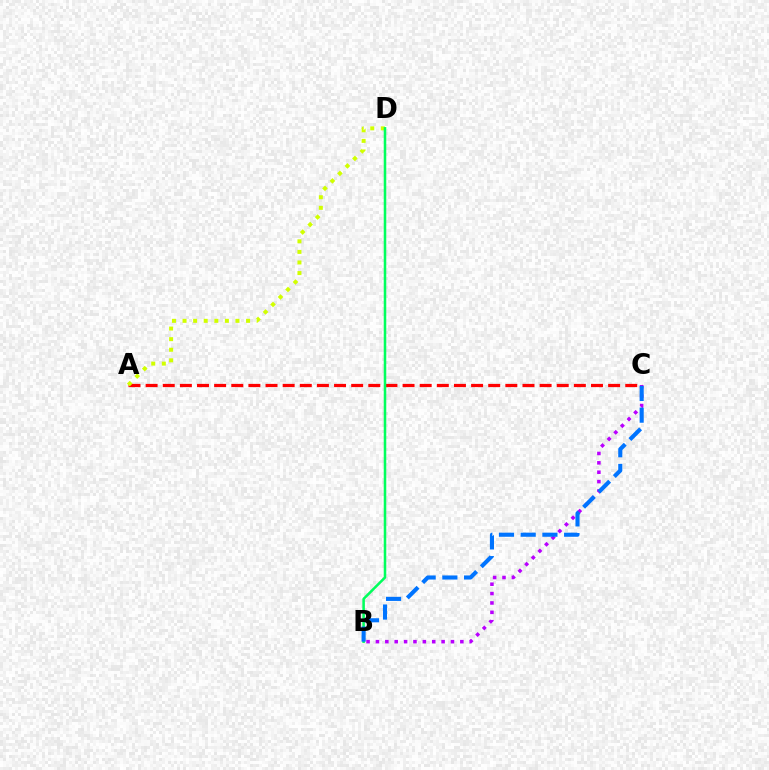{('B', 'C'): [{'color': '#b900ff', 'line_style': 'dotted', 'thickness': 2.55}, {'color': '#0074ff', 'line_style': 'dashed', 'thickness': 2.95}], ('A', 'C'): [{'color': '#ff0000', 'line_style': 'dashed', 'thickness': 2.33}], ('A', 'D'): [{'color': '#d1ff00', 'line_style': 'dotted', 'thickness': 2.88}], ('B', 'D'): [{'color': '#00ff5c', 'line_style': 'solid', 'thickness': 1.83}]}